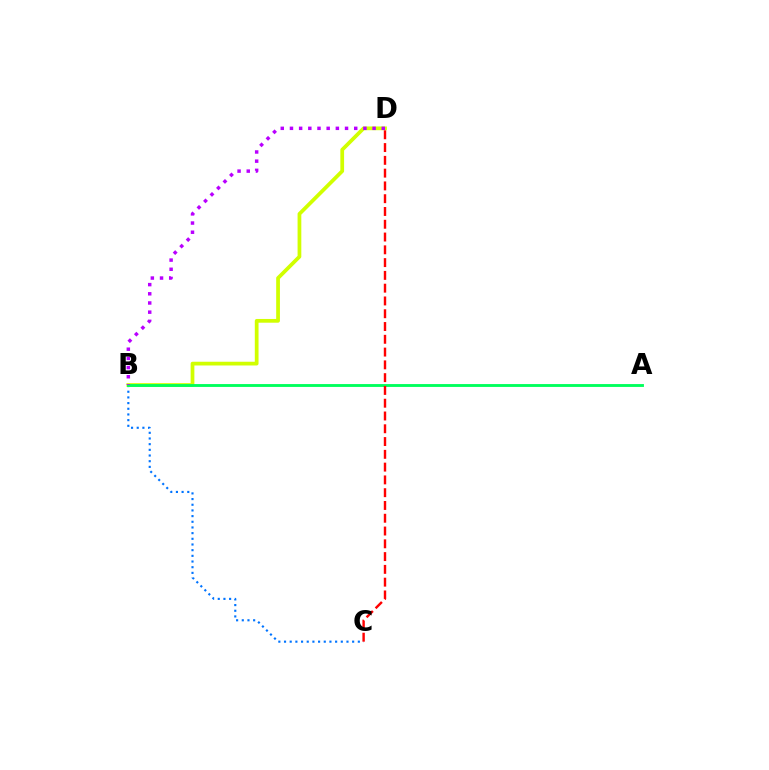{('B', 'C'): [{'color': '#0074ff', 'line_style': 'dotted', 'thickness': 1.54}], ('B', 'D'): [{'color': '#d1ff00', 'line_style': 'solid', 'thickness': 2.69}, {'color': '#b900ff', 'line_style': 'dotted', 'thickness': 2.49}], ('A', 'B'): [{'color': '#00ff5c', 'line_style': 'solid', 'thickness': 2.06}], ('C', 'D'): [{'color': '#ff0000', 'line_style': 'dashed', 'thickness': 1.74}]}